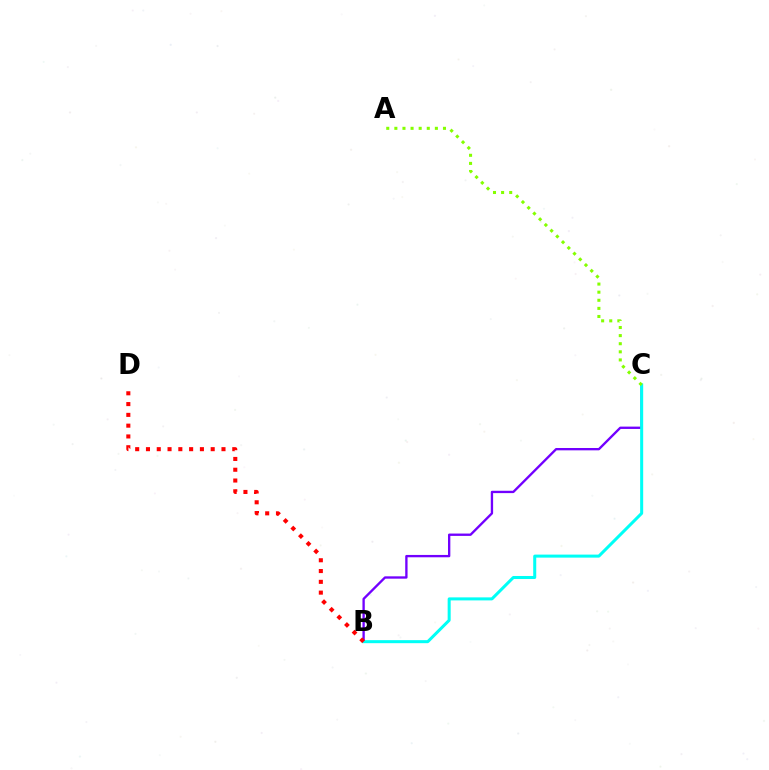{('B', 'C'): [{'color': '#7200ff', 'line_style': 'solid', 'thickness': 1.69}, {'color': '#00fff6', 'line_style': 'solid', 'thickness': 2.18}], ('B', 'D'): [{'color': '#ff0000', 'line_style': 'dotted', 'thickness': 2.93}], ('A', 'C'): [{'color': '#84ff00', 'line_style': 'dotted', 'thickness': 2.2}]}